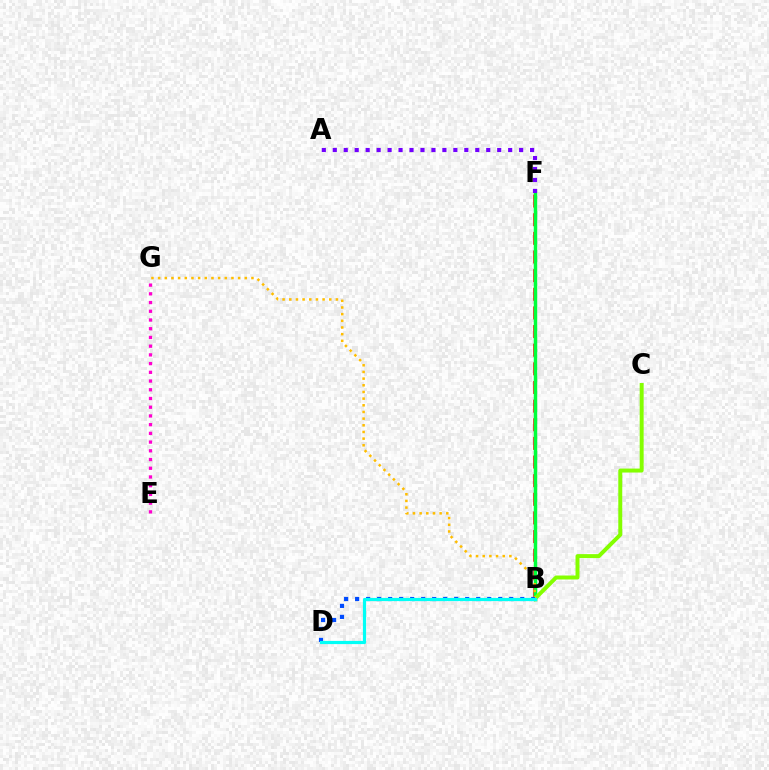{('B', 'F'): [{'color': '#ff0000', 'line_style': 'dashed', 'thickness': 2.53}, {'color': '#00ff39', 'line_style': 'solid', 'thickness': 2.51}], ('B', 'C'): [{'color': '#84ff00', 'line_style': 'solid', 'thickness': 2.85}], ('A', 'F'): [{'color': '#7200ff', 'line_style': 'dotted', 'thickness': 2.98}], ('B', 'G'): [{'color': '#ffbd00', 'line_style': 'dotted', 'thickness': 1.81}], ('E', 'G'): [{'color': '#ff00cf', 'line_style': 'dotted', 'thickness': 2.37}], ('B', 'D'): [{'color': '#004bff', 'line_style': 'dotted', 'thickness': 2.99}, {'color': '#00fff6', 'line_style': 'solid', 'thickness': 2.29}]}